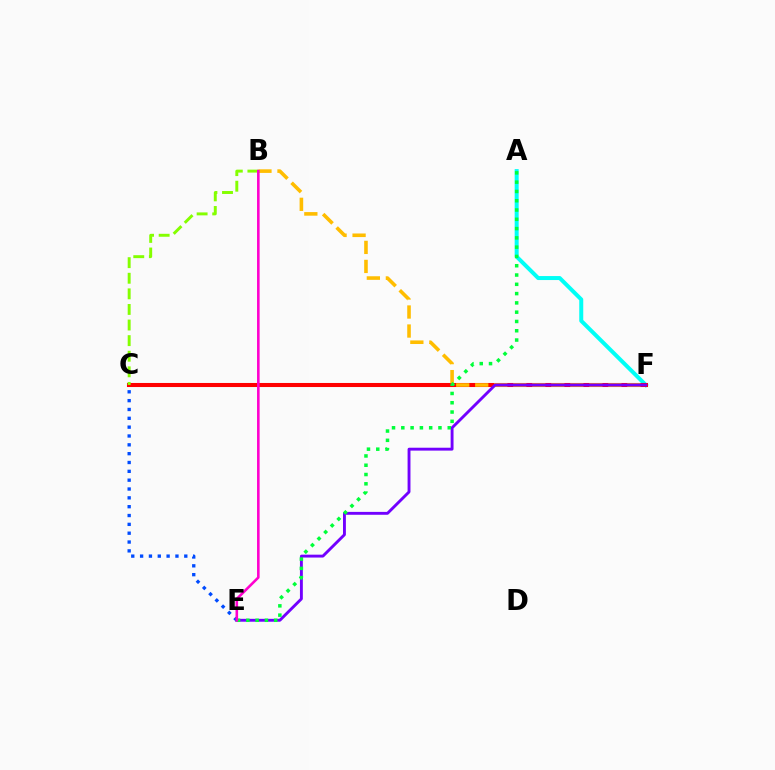{('A', 'F'): [{'color': '#00fff6', 'line_style': 'solid', 'thickness': 2.88}], ('C', 'F'): [{'color': '#ff0000', 'line_style': 'solid', 'thickness': 2.92}], ('B', 'F'): [{'color': '#ffbd00', 'line_style': 'dashed', 'thickness': 2.58}], ('E', 'F'): [{'color': '#7200ff', 'line_style': 'solid', 'thickness': 2.08}], ('B', 'C'): [{'color': '#84ff00', 'line_style': 'dashed', 'thickness': 2.12}], ('C', 'E'): [{'color': '#004bff', 'line_style': 'dotted', 'thickness': 2.4}], ('A', 'E'): [{'color': '#00ff39', 'line_style': 'dotted', 'thickness': 2.52}], ('B', 'E'): [{'color': '#ff00cf', 'line_style': 'solid', 'thickness': 1.87}]}